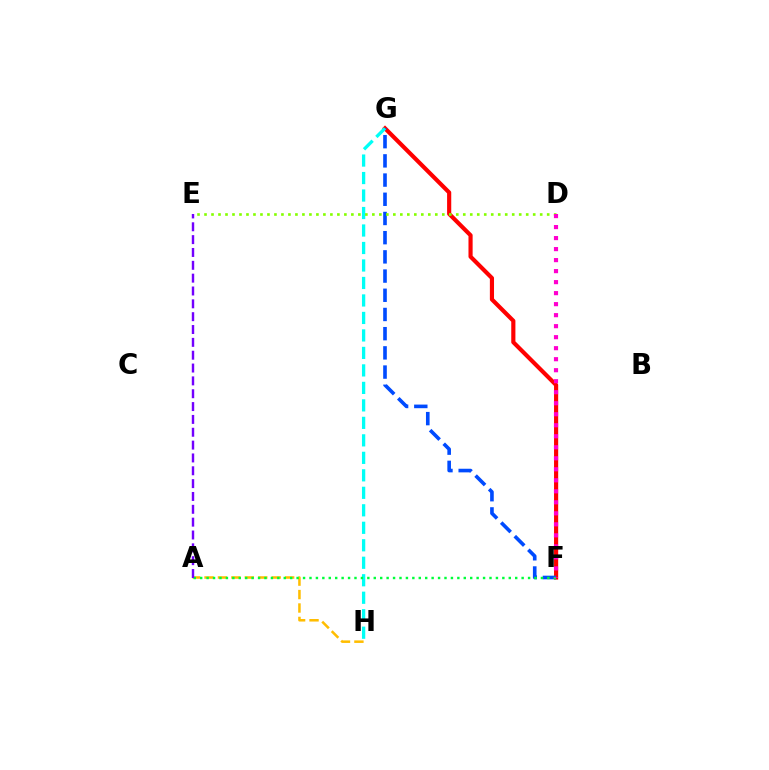{('F', 'G'): [{'color': '#ff0000', 'line_style': 'solid', 'thickness': 2.99}, {'color': '#004bff', 'line_style': 'dashed', 'thickness': 2.61}], ('A', 'H'): [{'color': '#ffbd00', 'line_style': 'dashed', 'thickness': 1.83}], ('G', 'H'): [{'color': '#00fff6', 'line_style': 'dashed', 'thickness': 2.38}], ('A', 'F'): [{'color': '#00ff39', 'line_style': 'dotted', 'thickness': 1.75}], ('A', 'E'): [{'color': '#7200ff', 'line_style': 'dashed', 'thickness': 1.74}], ('D', 'E'): [{'color': '#84ff00', 'line_style': 'dotted', 'thickness': 1.9}], ('D', 'F'): [{'color': '#ff00cf', 'line_style': 'dotted', 'thickness': 2.99}]}